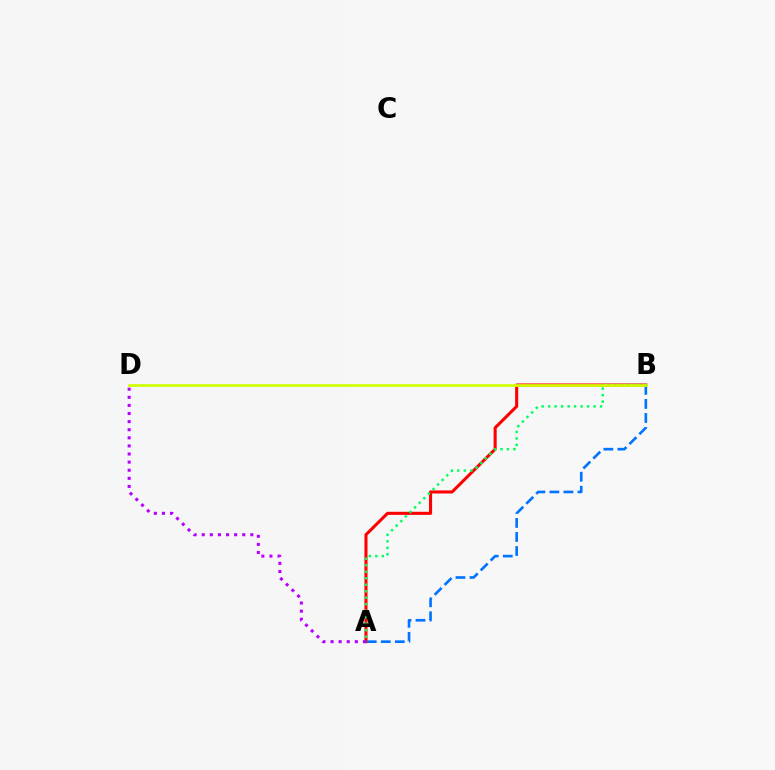{('A', 'B'): [{'color': '#ff0000', 'line_style': 'solid', 'thickness': 2.21}, {'color': '#00ff5c', 'line_style': 'dotted', 'thickness': 1.76}, {'color': '#0074ff', 'line_style': 'dashed', 'thickness': 1.91}], ('A', 'D'): [{'color': '#b900ff', 'line_style': 'dotted', 'thickness': 2.2}], ('B', 'D'): [{'color': '#d1ff00', 'line_style': 'solid', 'thickness': 1.94}]}